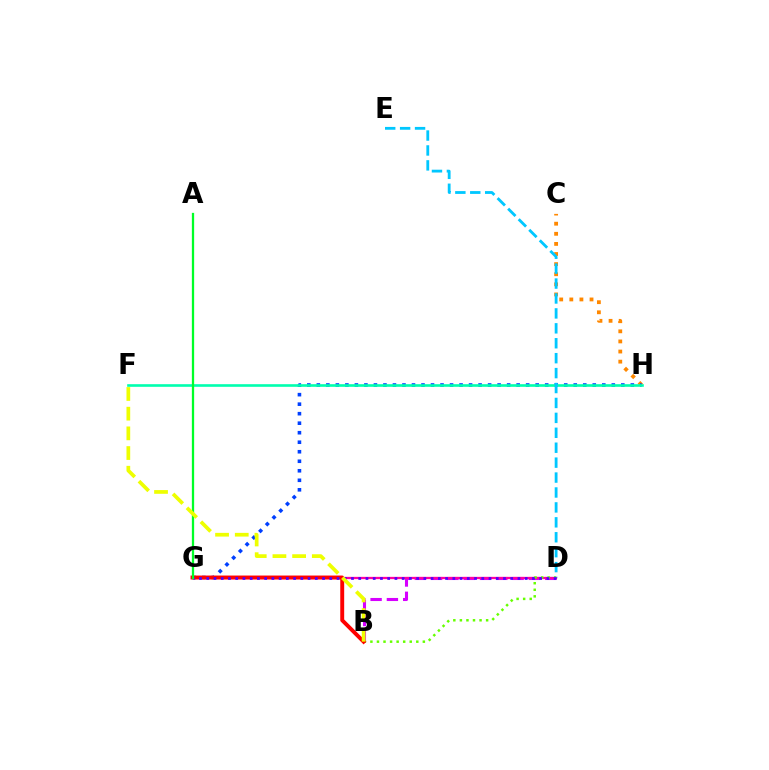{('C', 'H'): [{'color': '#ff8800', 'line_style': 'dotted', 'thickness': 2.75}], ('G', 'H'): [{'color': '#003fff', 'line_style': 'dotted', 'thickness': 2.59}], ('B', 'D'): [{'color': '#d600ff', 'line_style': 'dashed', 'thickness': 2.21}, {'color': '#66ff00', 'line_style': 'dotted', 'thickness': 1.78}], ('F', 'H'): [{'color': '#00ffaf', 'line_style': 'solid', 'thickness': 1.89}], ('D', 'G'): [{'color': '#ff00a0', 'line_style': 'solid', 'thickness': 1.64}, {'color': '#4f00ff', 'line_style': 'dotted', 'thickness': 1.97}], ('D', 'E'): [{'color': '#00c7ff', 'line_style': 'dashed', 'thickness': 2.03}], ('B', 'G'): [{'color': '#ff0000', 'line_style': 'solid', 'thickness': 2.82}], ('A', 'G'): [{'color': '#00ff27', 'line_style': 'solid', 'thickness': 1.64}], ('B', 'F'): [{'color': '#eeff00', 'line_style': 'dashed', 'thickness': 2.67}]}